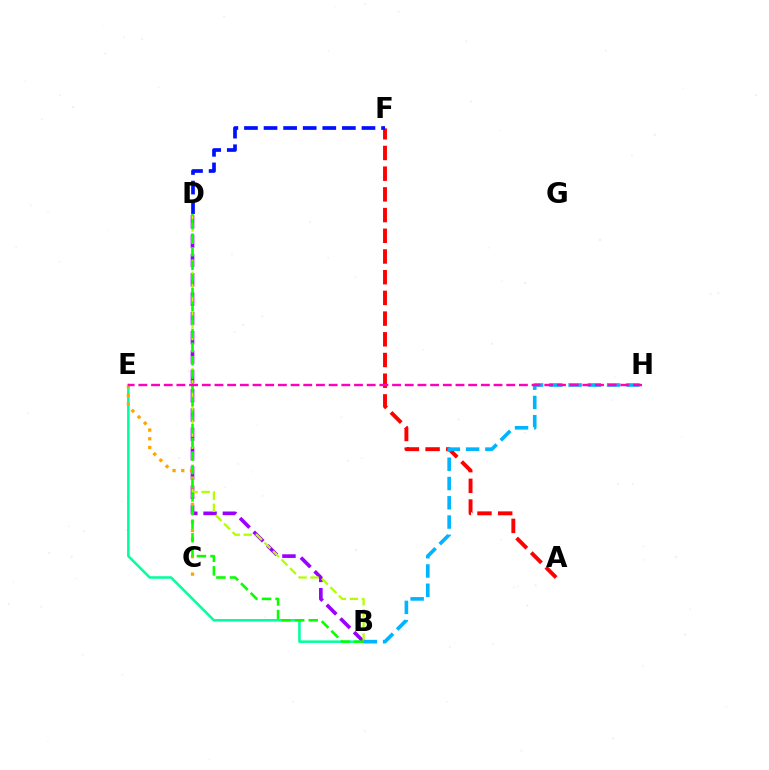{('B', 'E'): [{'color': '#00ff9d', 'line_style': 'solid', 'thickness': 1.82}], ('B', 'D'): [{'color': '#9b00ff', 'line_style': 'dashed', 'thickness': 2.62}, {'color': '#b3ff00', 'line_style': 'dashed', 'thickness': 1.64}, {'color': '#08ff00', 'line_style': 'dashed', 'thickness': 1.85}], ('A', 'F'): [{'color': '#ff0000', 'line_style': 'dashed', 'thickness': 2.81}], ('D', 'F'): [{'color': '#0010ff', 'line_style': 'dashed', 'thickness': 2.66}], ('C', 'E'): [{'color': '#ffa500', 'line_style': 'dotted', 'thickness': 2.37}], ('B', 'H'): [{'color': '#00b5ff', 'line_style': 'dashed', 'thickness': 2.62}], ('E', 'H'): [{'color': '#ff00bd', 'line_style': 'dashed', 'thickness': 1.72}]}